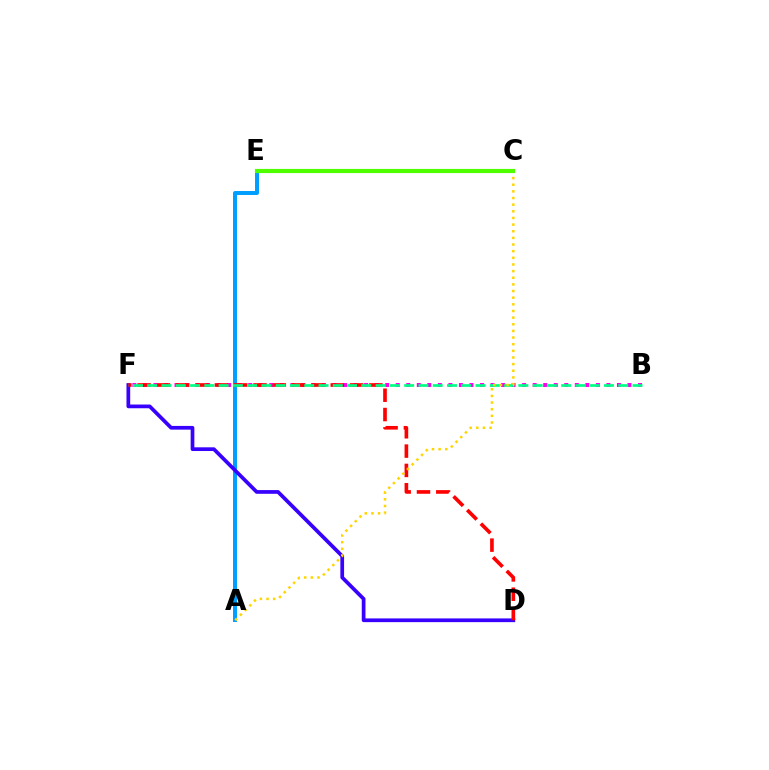{('B', 'F'): [{'color': '#ff00ed', 'line_style': 'dotted', 'thickness': 2.86}, {'color': '#00ff86', 'line_style': 'dashed', 'thickness': 1.94}], ('A', 'E'): [{'color': '#009eff', 'line_style': 'solid', 'thickness': 2.85}], ('D', 'F'): [{'color': '#3700ff', 'line_style': 'solid', 'thickness': 2.67}, {'color': '#ff0000', 'line_style': 'dashed', 'thickness': 2.62}], ('A', 'C'): [{'color': '#ffd500', 'line_style': 'dotted', 'thickness': 1.81}], ('C', 'E'): [{'color': '#4fff00', 'line_style': 'solid', 'thickness': 2.99}]}